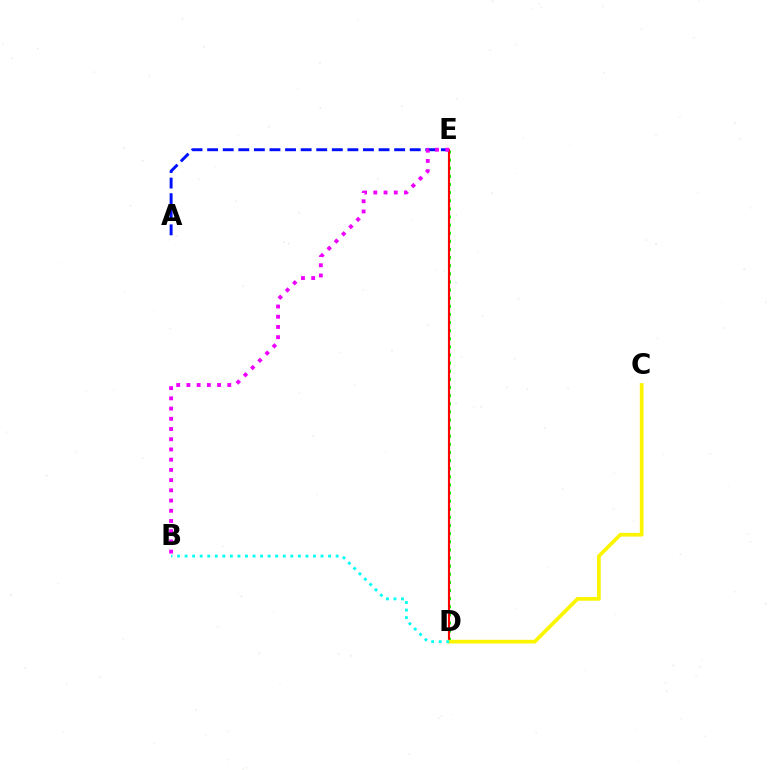{('A', 'E'): [{'color': '#0010ff', 'line_style': 'dashed', 'thickness': 2.12}], ('D', 'E'): [{'color': '#08ff00', 'line_style': 'dotted', 'thickness': 2.21}, {'color': '#ff0000', 'line_style': 'solid', 'thickness': 1.53}], ('C', 'D'): [{'color': '#fcf500', 'line_style': 'solid', 'thickness': 2.67}], ('B', 'E'): [{'color': '#ee00ff', 'line_style': 'dotted', 'thickness': 2.78}], ('B', 'D'): [{'color': '#00fff6', 'line_style': 'dotted', 'thickness': 2.05}]}